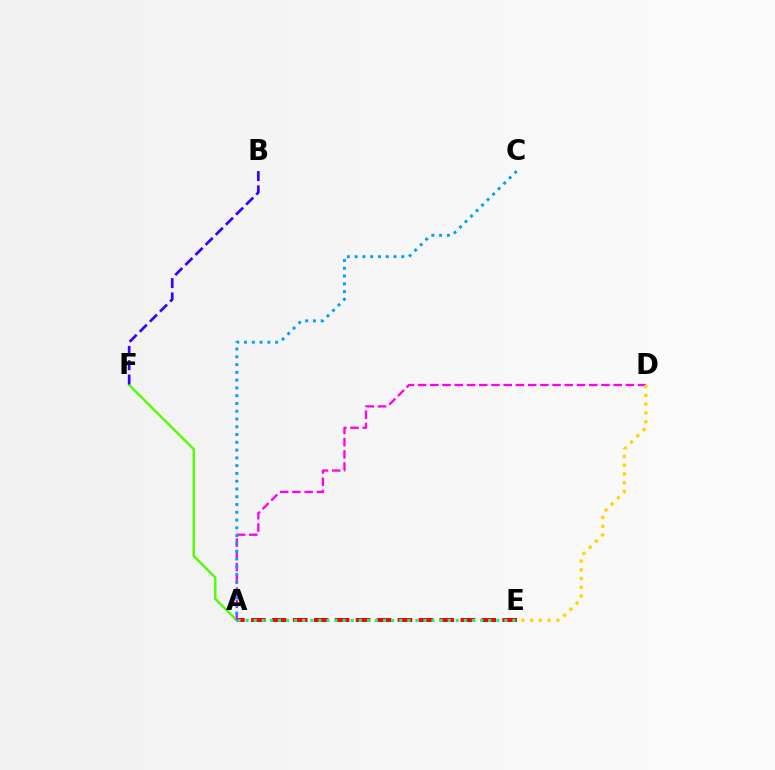{('A', 'F'): [{'color': '#4fff00', 'line_style': 'solid', 'thickness': 1.74}], ('A', 'E'): [{'color': '#ff0000', 'line_style': 'dashed', 'thickness': 2.85}, {'color': '#00ff86', 'line_style': 'dotted', 'thickness': 2.2}], ('A', 'D'): [{'color': '#ff00ed', 'line_style': 'dashed', 'thickness': 1.66}], ('B', 'F'): [{'color': '#3700ff', 'line_style': 'dashed', 'thickness': 1.94}], ('D', 'E'): [{'color': '#ffd500', 'line_style': 'dotted', 'thickness': 2.38}], ('A', 'C'): [{'color': '#009eff', 'line_style': 'dotted', 'thickness': 2.11}]}